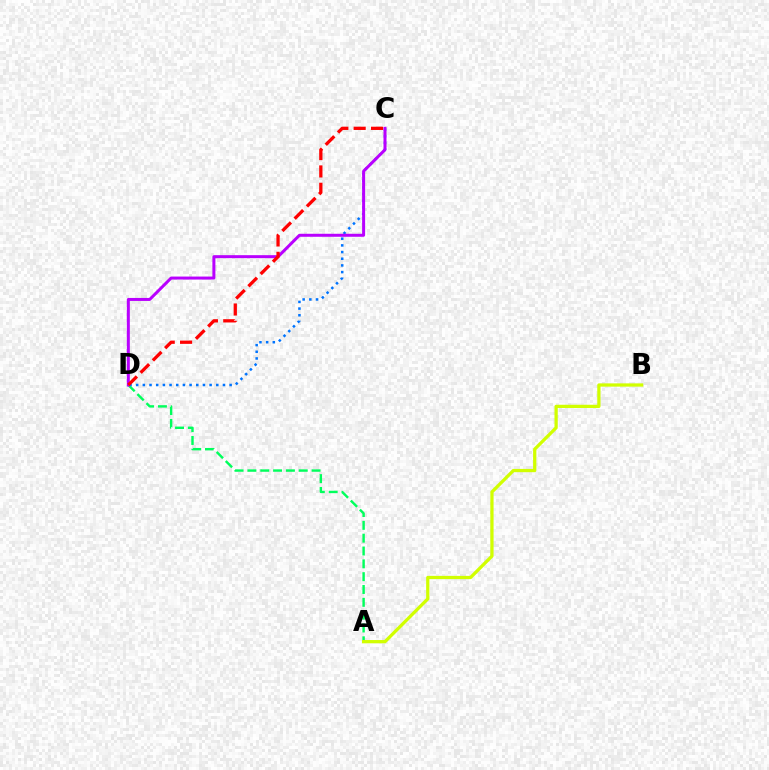{('A', 'D'): [{'color': '#00ff5c', 'line_style': 'dashed', 'thickness': 1.74}], ('C', 'D'): [{'color': '#0074ff', 'line_style': 'dotted', 'thickness': 1.81}, {'color': '#b900ff', 'line_style': 'solid', 'thickness': 2.16}, {'color': '#ff0000', 'line_style': 'dashed', 'thickness': 2.36}], ('A', 'B'): [{'color': '#d1ff00', 'line_style': 'solid', 'thickness': 2.35}]}